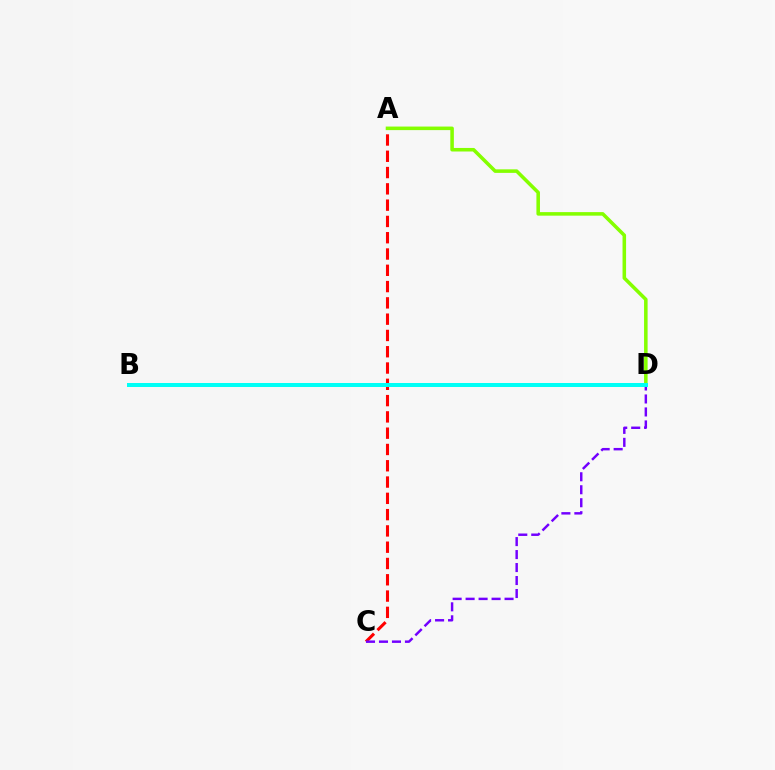{('A', 'C'): [{'color': '#ff0000', 'line_style': 'dashed', 'thickness': 2.21}], ('A', 'D'): [{'color': '#84ff00', 'line_style': 'solid', 'thickness': 2.55}], ('C', 'D'): [{'color': '#7200ff', 'line_style': 'dashed', 'thickness': 1.76}], ('B', 'D'): [{'color': '#00fff6', 'line_style': 'solid', 'thickness': 2.87}]}